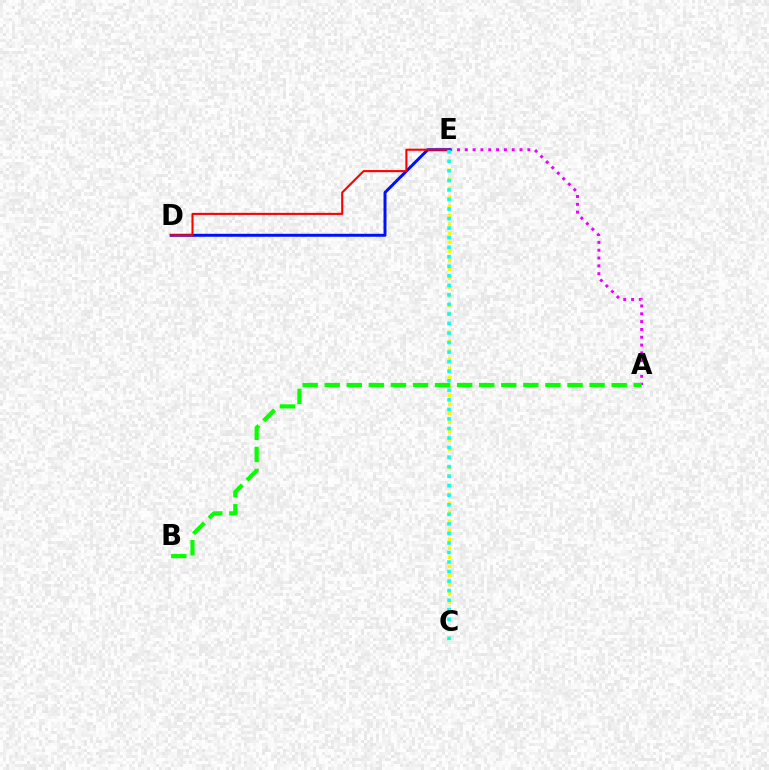{('C', 'E'): [{'color': '#fcf500', 'line_style': 'dotted', 'thickness': 2.45}, {'color': '#00fff6', 'line_style': 'dotted', 'thickness': 2.59}], ('A', 'E'): [{'color': '#ee00ff', 'line_style': 'dotted', 'thickness': 2.12}], ('D', 'E'): [{'color': '#0010ff', 'line_style': 'solid', 'thickness': 2.15}, {'color': '#ff0000', 'line_style': 'solid', 'thickness': 1.51}], ('A', 'B'): [{'color': '#08ff00', 'line_style': 'dashed', 'thickness': 3.0}]}